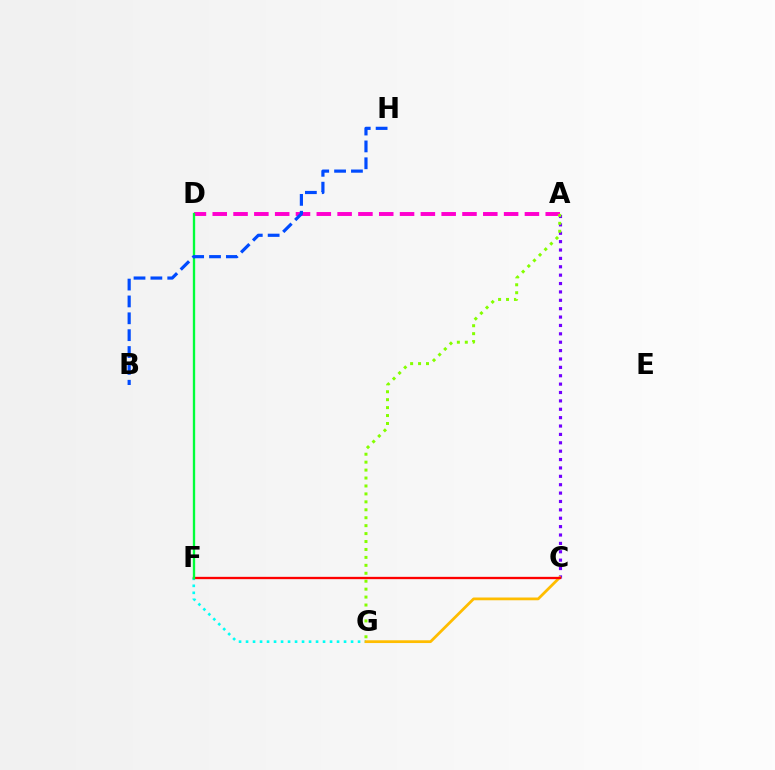{('A', 'C'): [{'color': '#7200ff', 'line_style': 'dotted', 'thickness': 2.28}], ('F', 'G'): [{'color': '#00fff6', 'line_style': 'dotted', 'thickness': 1.9}], ('C', 'G'): [{'color': '#ffbd00', 'line_style': 'solid', 'thickness': 1.99}], ('A', 'D'): [{'color': '#ff00cf', 'line_style': 'dashed', 'thickness': 2.83}], ('A', 'G'): [{'color': '#84ff00', 'line_style': 'dotted', 'thickness': 2.16}], ('C', 'F'): [{'color': '#ff0000', 'line_style': 'solid', 'thickness': 1.67}], ('D', 'F'): [{'color': '#00ff39', 'line_style': 'solid', 'thickness': 1.68}], ('B', 'H'): [{'color': '#004bff', 'line_style': 'dashed', 'thickness': 2.29}]}